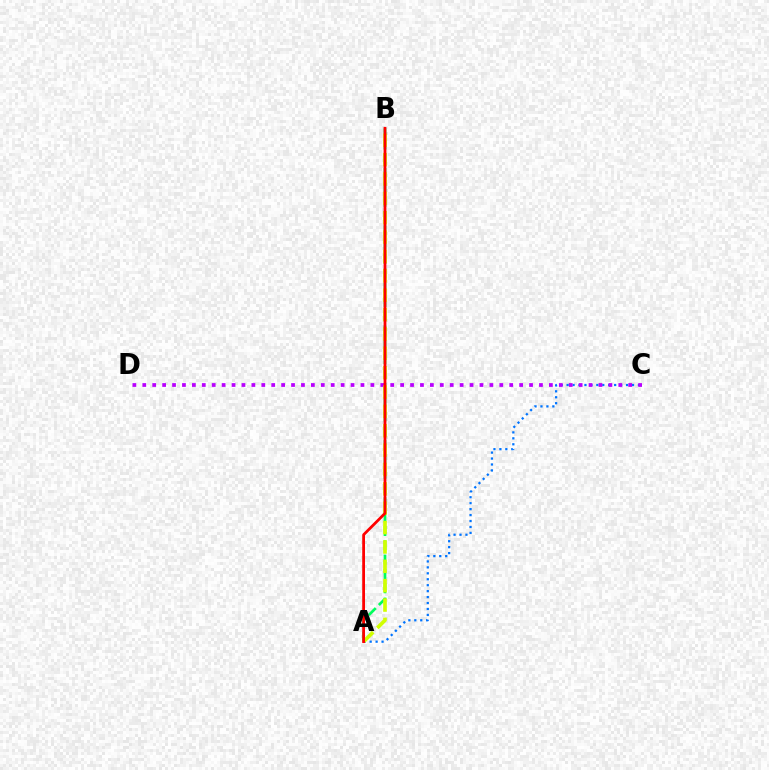{('A', 'C'): [{'color': '#0074ff', 'line_style': 'dotted', 'thickness': 1.61}], ('A', 'B'): [{'color': '#00ff5c', 'line_style': 'dashed', 'thickness': 1.94}, {'color': '#d1ff00', 'line_style': 'dashed', 'thickness': 2.63}, {'color': '#ff0000', 'line_style': 'solid', 'thickness': 2.0}], ('C', 'D'): [{'color': '#b900ff', 'line_style': 'dotted', 'thickness': 2.69}]}